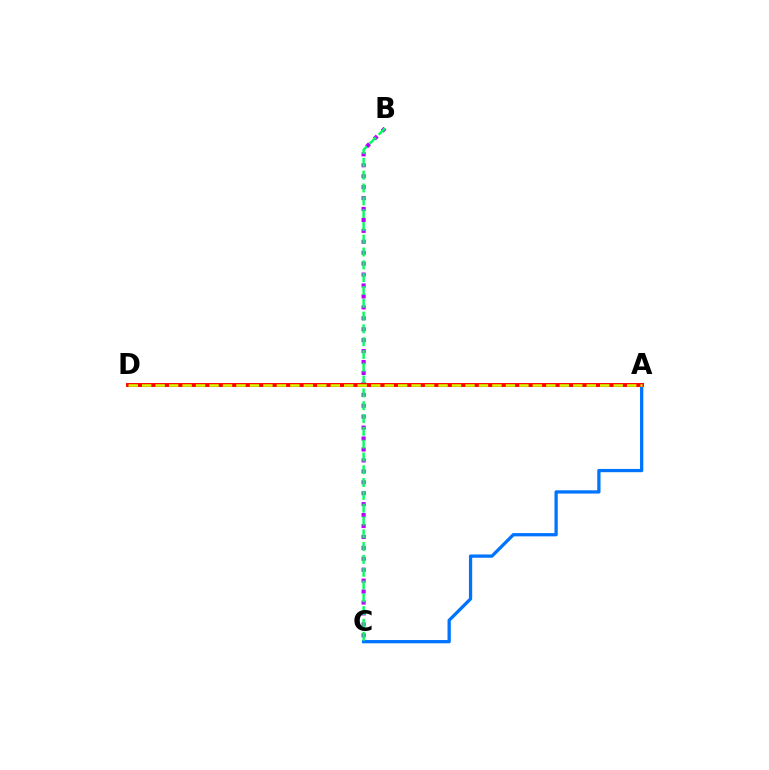{('A', 'C'): [{'color': '#0074ff', 'line_style': 'solid', 'thickness': 2.36}], ('B', 'C'): [{'color': '#b900ff', 'line_style': 'dotted', 'thickness': 2.97}, {'color': '#00ff5c', 'line_style': 'dashed', 'thickness': 1.74}], ('A', 'D'): [{'color': '#ff0000', 'line_style': 'solid', 'thickness': 2.8}, {'color': '#d1ff00', 'line_style': 'dashed', 'thickness': 1.83}]}